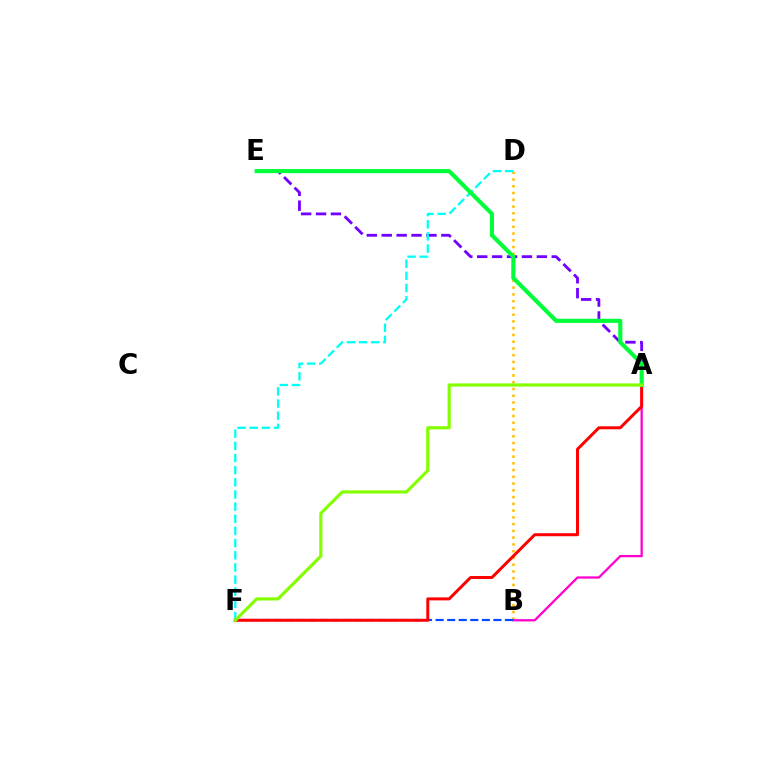{('B', 'D'): [{'color': '#ffbd00', 'line_style': 'dotted', 'thickness': 1.84}], ('A', 'B'): [{'color': '#ff00cf', 'line_style': 'solid', 'thickness': 1.64}], ('B', 'F'): [{'color': '#004bff', 'line_style': 'dashed', 'thickness': 1.57}], ('A', 'E'): [{'color': '#7200ff', 'line_style': 'dashed', 'thickness': 2.02}, {'color': '#00ff39', 'line_style': 'solid', 'thickness': 2.96}], ('D', 'F'): [{'color': '#00fff6', 'line_style': 'dashed', 'thickness': 1.65}], ('A', 'F'): [{'color': '#ff0000', 'line_style': 'solid', 'thickness': 2.15}, {'color': '#84ff00', 'line_style': 'solid', 'thickness': 2.28}]}